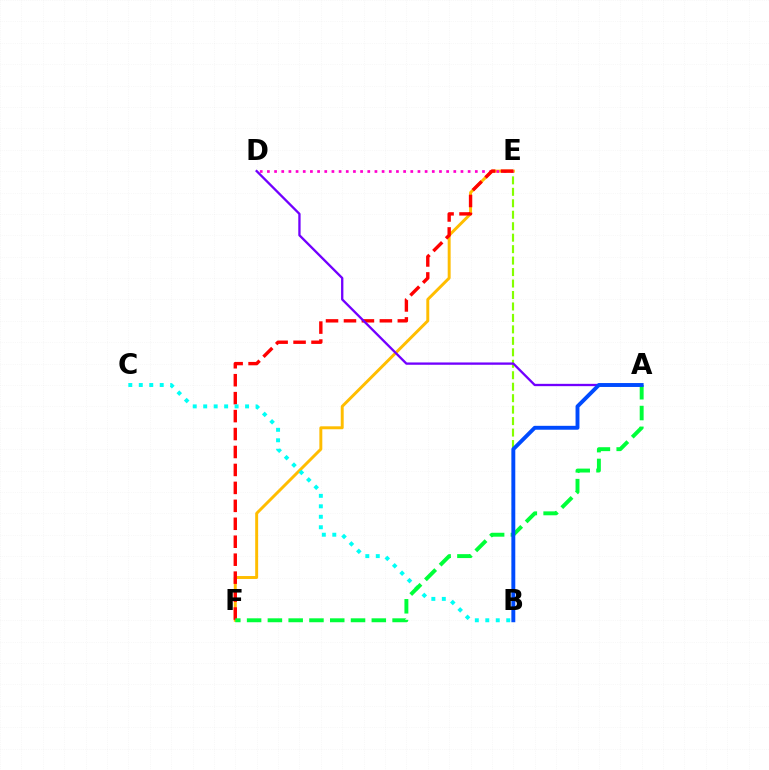{('B', 'E'): [{'color': '#84ff00', 'line_style': 'dashed', 'thickness': 1.56}], ('E', 'F'): [{'color': '#ffbd00', 'line_style': 'solid', 'thickness': 2.12}, {'color': '#ff0000', 'line_style': 'dashed', 'thickness': 2.44}], ('D', 'E'): [{'color': '#ff00cf', 'line_style': 'dotted', 'thickness': 1.95}], ('A', 'D'): [{'color': '#7200ff', 'line_style': 'solid', 'thickness': 1.67}], ('B', 'C'): [{'color': '#00fff6', 'line_style': 'dotted', 'thickness': 2.84}], ('A', 'F'): [{'color': '#00ff39', 'line_style': 'dashed', 'thickness': 2.82}], ('A', 'B'): [{'color': '#004bff', 'line_style': 'solid', 'thickness': 2.81}]}